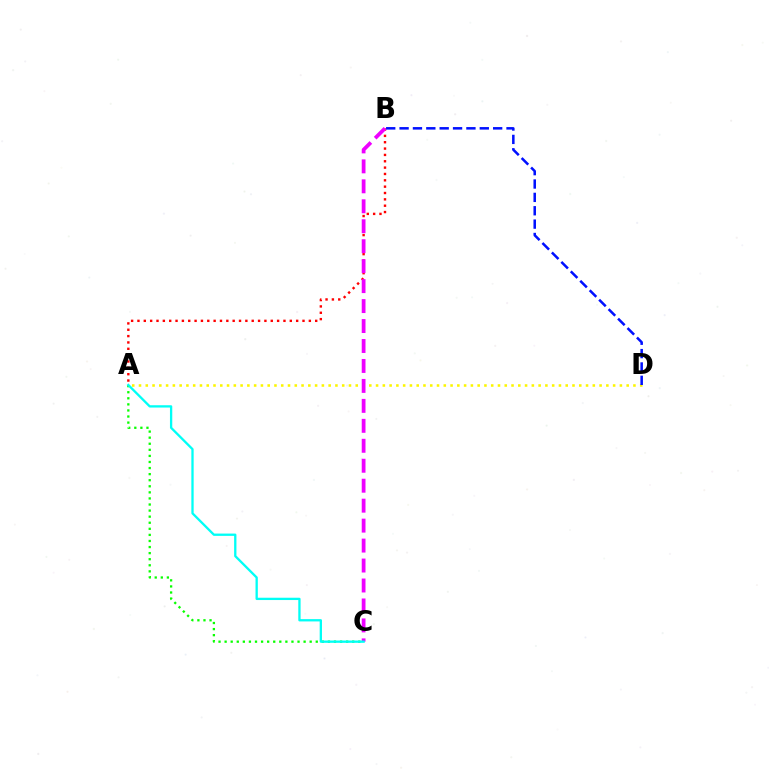{('A', 'D'): [{'color': '#fcf500', 'line_style': 'dotted', 'thickness': 1.84}], ('A', 'B'): [{'color': '#ff0000', 'line_style': 'dotted', 'thickness': 1.72}], ('A', 'C'): [{'color': '#08ff00', 'line_style': 'dotted', 'thickness': 1.65}, {'color': '#00fff6', 'line_style': 'solid', 'thickness': 1.66}], ('B', 'C'): [{'color': '#ee00ff', 'line_style': 'dashed', 'thickness': 2.71}], ('B', 'D'): [{'color': '#0010ff', 'line_style': 'dashed', 'thickness': 1.82}]}